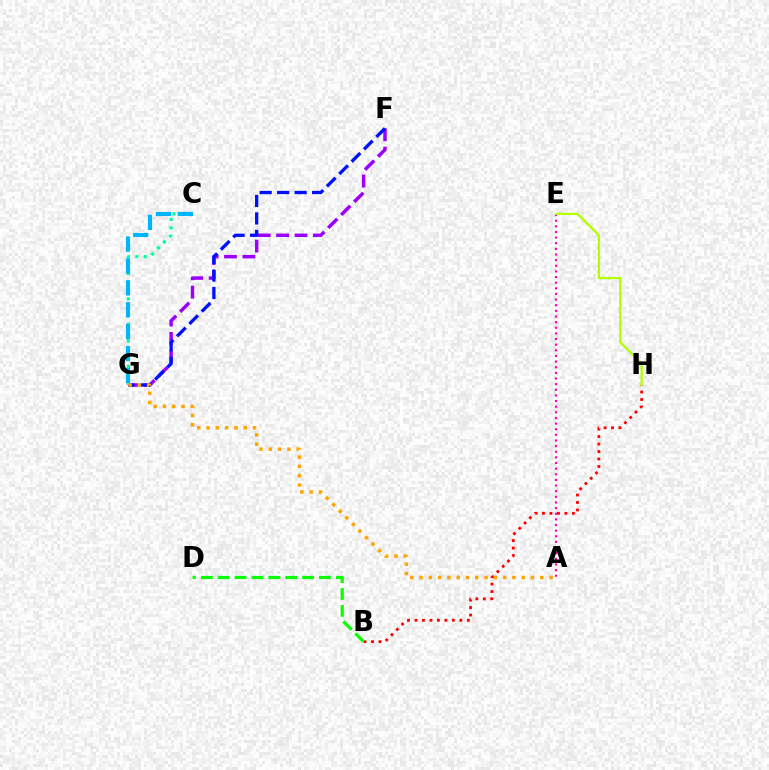{('A', 'E'): [{'color': '#ff00bd', 'line_style': 'dotted', 'thickness': 1.53}], ('F', 'G'): [{'color': '#9b00ff', 'line_style': 'dashed', 'thickness': 2.5}, {'color': '#0010ff', 'line_style': 'dashed', 'thickness': 2.37}], ('B', 'H'): [{'color': '#ff0000', 'line_style': 'dotted', 'thickness': 2.03}], ('E', 'H'): [{'color': '#b3ff00', 'line_style': 'solid', 'thickness': 1.66}], ('C', 'G'): [{'color': '#00ff9d', 'line_style': 'dotted', 'thickness': 2.29}, {'color': '#00b5ff', 'line_style': 'dashed', 'thickness': 2.97}], ('B', 'D'): [{'color': '#08ff00', 'line_style': 'dashed', 'thickness': 2.29}], ('A', 'G'): [{'color': '#ffa500', 'line_style': 'dotted', 'thickness': 2.52}]}